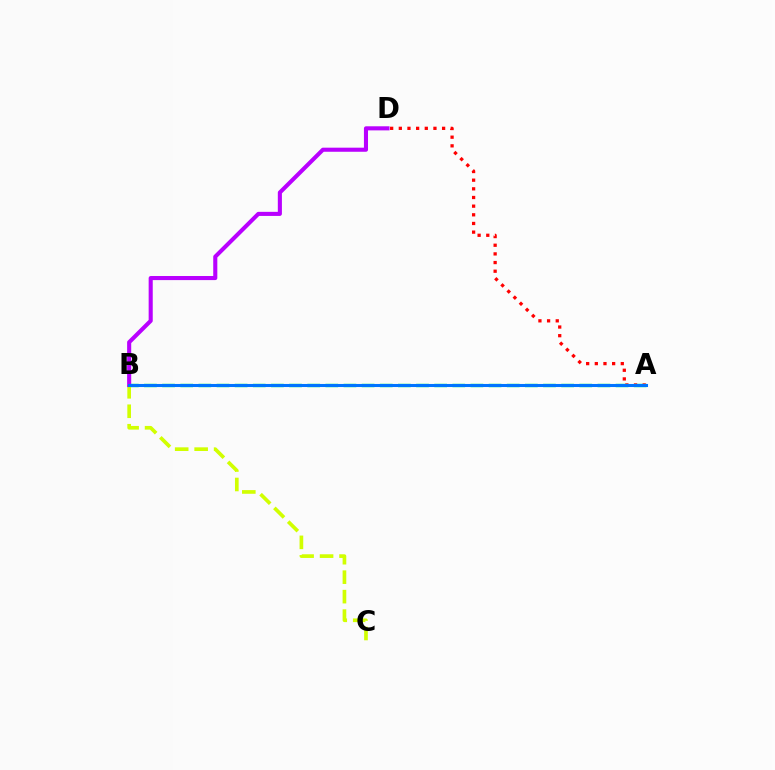{('A', 'B'): [{'color': '#00ff5c', 'line_style': 'dashed', 'thickness': 2.46}, {'color': '#0074ff', 'line_style': 'solid', 'thickness': 2.21}], ('A', 'D'): [{'color': '#ff0000', 'line_style': 'dotted', 'thickness': 2.35}], ('B', 'C'): [{'color': '#d1ff00', 'line_style': 'dashed', 'thickness': 2.64}], ('B', 'D'): [{'color': '#b900ff', 'line_style': 'solid', 'thickness': 2.94}]}